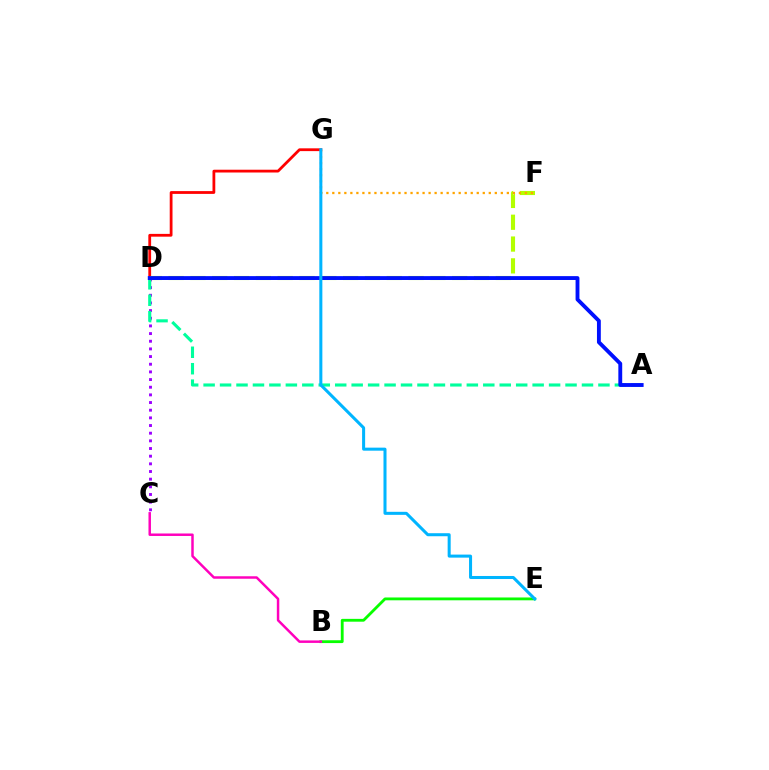{('B', 'E'): [{'color': '#08ff00', 'line_style': 'solid', 'thickness': 2.03}], ('C', 'D'): [{'color': '#9b00ff', 'line_style': 'dotted', 'thickness': 2.08}], ('D', 'G'): [{'color': '#ff0000', 'line_style': 'solid', 'thickness': 2.01}], ('A', 'D'): [{'color': '#00ff9d', 'line_style': 'dashed', 'thickness': 2.23}, {'color': '#0010ff', 'line_style': 'solid', 'thickness': 2.78}], ('D', 'F'): [{'color': '#b3ff00', 'line_style': 'dashed', 'thickness': 2.96}], ('F', 'G'): [{'color': '#ffa500', 'line_style': 'dotted', 'thickness': 1.64}], ('B', 'C'): [{'color': '#ff00bd', 'line_style': 'solid', 'thickness': 1.78}], ('E', 'G'): [{'color': '#00b5ff', 'line_style': 'solid', 'thickness': 2.18}]}